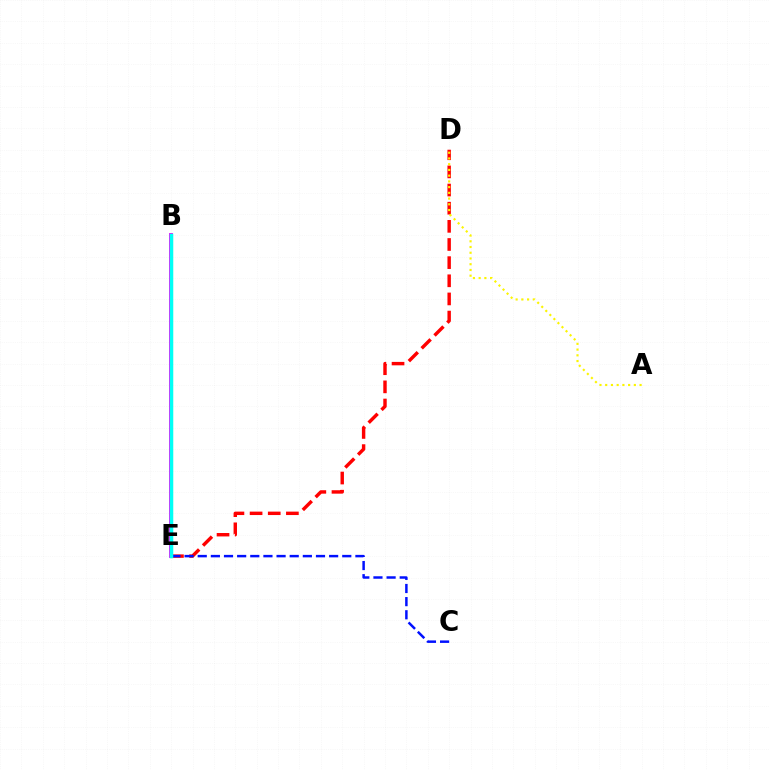{('B', 'E'): [{'color': '#08ff00', 'line_style': 'solid', 'thickness': 2.2}, {'color': '#ee00ff', 'line_style': 'solid', 'thickness': 2.79}, {'color': '#00fff6', 'line_style': 'solid', 'thickness': 2.49}], ('D', 'E'): [{'color': '#ff0000', 'line_style': 'dashed', 'thickness': 2.47}], ('A', 'D'): [{'color': '#fcf500', 'line_style': 'dotted', 'thickness': 1.56}], ('C', 'E'): [{'color': '#0010ff', 'line_style': 'dashed', 'thickness': 1.79}]}